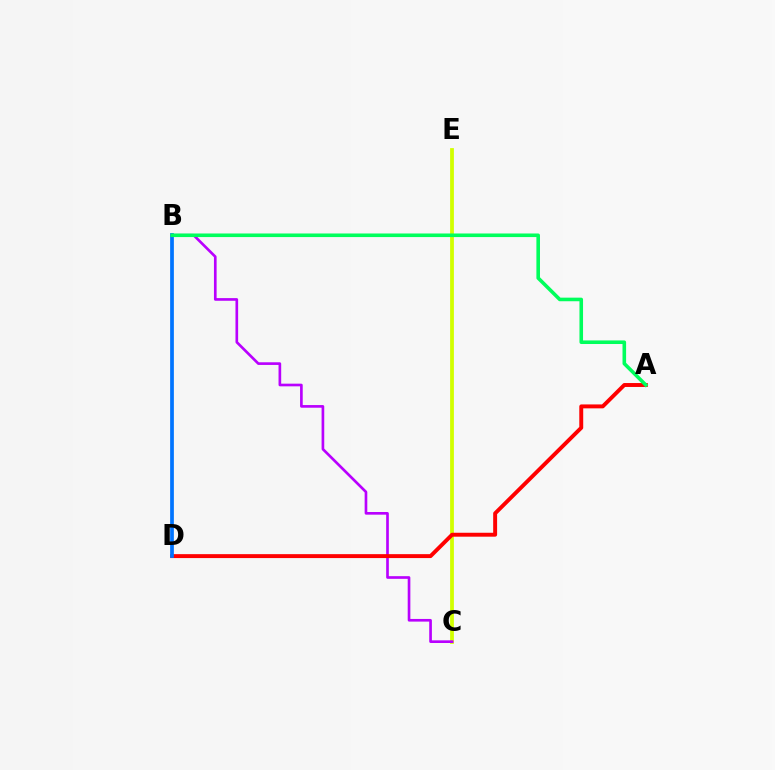{('C', 'E'): [{'color': '#d1ff00', 'line_style': 'solid', 'thickness': 2.72}], ('B', 'C'): [{'color': '#b900ff', 'line_style': 'solid', 'thickness': 1.92}], ('A', 'D'): [{'color': '#ff0000', 'line_style': 'solid', 'thickness': 2.82}], ('B', 'D'): [{'color': '#0074ff', 'line_style': 'solid', 'thickness': 2.68}], ('A', 'B'): [{'color': '#00ff5c', 'line_style': 'solid', 'thickness': 2.58}]}